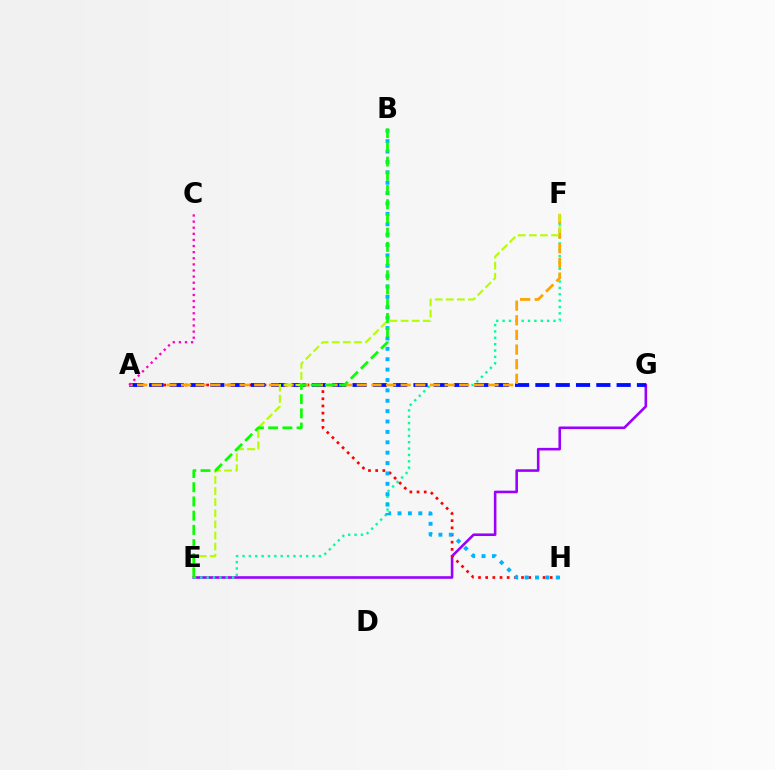{('E', 'G'): [{'color': '#9b00ff', 'line_style': 'solid', 'thickness': 1.86}], ('E', 'F'): [{'color': '#00ff9d', 'line_style': 'dotted', 'thickness': 1.73}, {'color': '#b3ff00', 'line_style': 'dashed', 'thickness': 1.51}], ('A', 'H'): [{'color': '#ff0000', 'line_style': 'dotted', 'thickness': 1.95}], ('A', 'G'): [{'color': '#0010ff', 'line_style': 'dashed', 'thickness': 2.76}], ('A', 'F'): [{'color': '#ffa500', 'line_style': 'dashed', 'thickness': 1.99}], ('B', 'H'): [{'color': '#00b5ff', 'line_style': 'dotted', 'thickness': 2.82}], ('B', 'E'): [{'color': '#08ff00', 'line_style': 'dashed', 'thickness': 1.93}], ('A', 'C'): [{'color': '#ff00bd', 'line_style': 'dotted', 'thickness': 1.66}]}